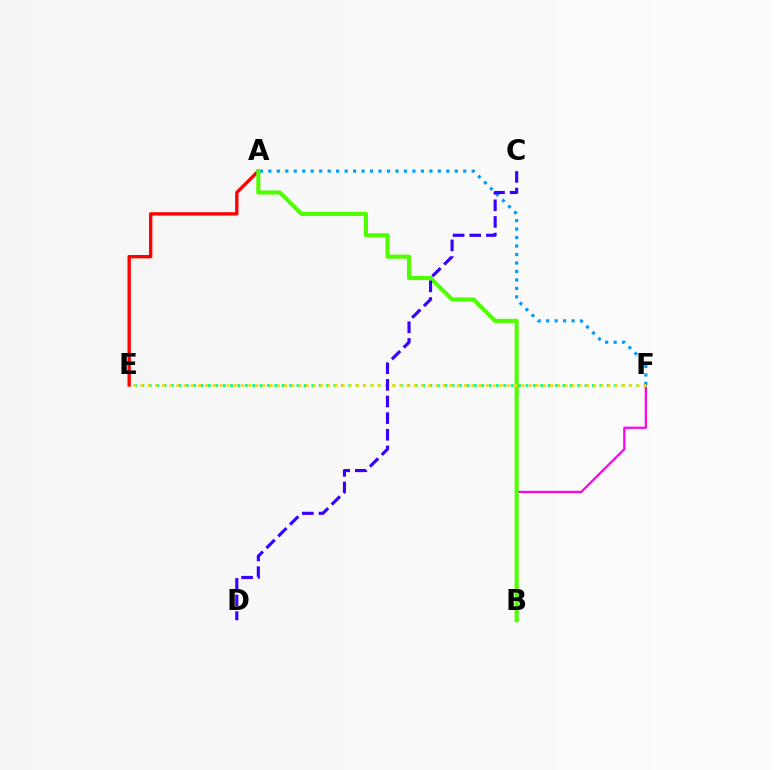{('B', 'F'): [{'color': '#ff00ed', 'line_style': 'solid', 'thickness': 1.61}], ('E', 'F'): [{'color': '#00ff86', 'line_style': 'dotted', 'thickness': 2.01}, {'color': '#ffd500', 'line_style': 'dotted', 'thickness': 1.95}], ('A', 'E'): [{'color': '#ff0000', 'line_style': 'solid', 'thickness': 2.41}], ('A', 'F'): [{'color': '#009eff', 'line_style': 'dotted', 'thickness': 2.3}], ('A', 'B'): [{'color': '#4fff00', 'line_style': 'solid', 'thickness': 2.94}], ('C', 'D'): [{'color': '#3700ff', 'line_style': 'dashed', 'thickness': 2.26}]}